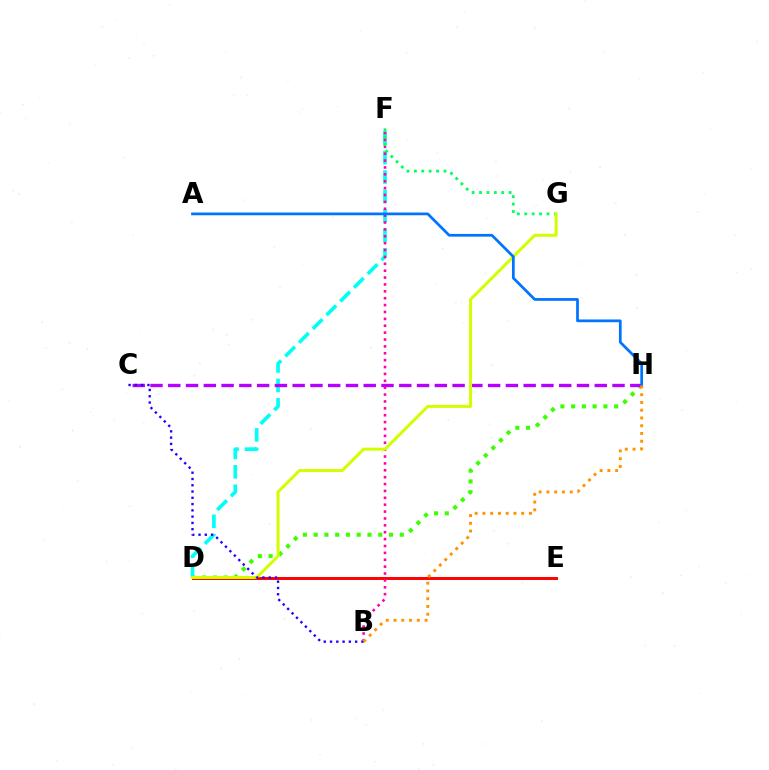{('D', 'H'): [{'color': '#3dff00', 'line_style': 'dotted', 'thickness': 2.93}], ('D', 'F'): [{'color': '#00fff6', 'line_style': 'dashed', 'thickness': 2.64}], ('C', 'H'): [{'color': '#b900ff', 'line_style': 'dashed', 'thickness': 2.41}], ('D', 'E'): [{'color': '#ff0000', 'line_style': 'solid', 'thickness': 2.11}], ('B', 'F'): [{'color': '#ff00ac', 'line_style': 'dotted', 'thickness': 1.87}], ('F', 'G'): [{'color': '#00ff5c', 'line_style': 'dotted', 'thickness': 2.01}], ('D', 'G'): [{'color': '#d1ff00', 'line_style': 'solid', 'thickness': 2.17}], ('A', 'H'): [{'color': '#0074ff', 'line_style': 'solid', 'thickness': 1.97}], ('B', 'C'): [{'color': '#2500ff', 'line_style': 'dotted', 'thickness': 1.71}], ('B', 'H'): [{'color': '#ff9400', 'line_style': 'dotted', 'thickness': 2.11}]}